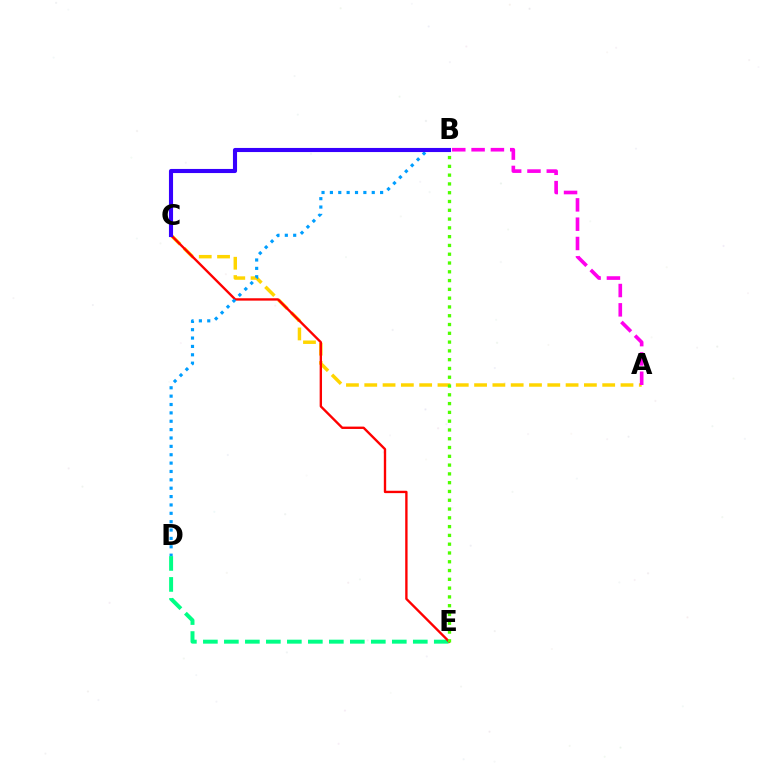{('D', 'E'): [{'color': '#00ff86', 'line_style': 'dashed', 'thickness': 2.85}], ('A', 'C'): [{'color': '#ffd500', 'line_style': 'dashed', 'thickness': 2.49}], ('C', 'E'): [{'color': '#ff0000', 'line_style': 'solid', 'thickness': 1.7}], ('B', 'D'): [{'color': '#009eff', 'line_style': 'dotted', 'thickness': 2.27}], ('A', 'B'): [{'color': '#ff00ed', 'line_style': 'dashed', 'thickness': 2.62}], ('B', 'E'): [{'color': '#4fff00', 'line_style': 'dotted', 'thickness': 2.39}], ('B', 'C'): [{'color': '#3700ff', 'line_style': 'solid', 'thickness': 2.95}]}